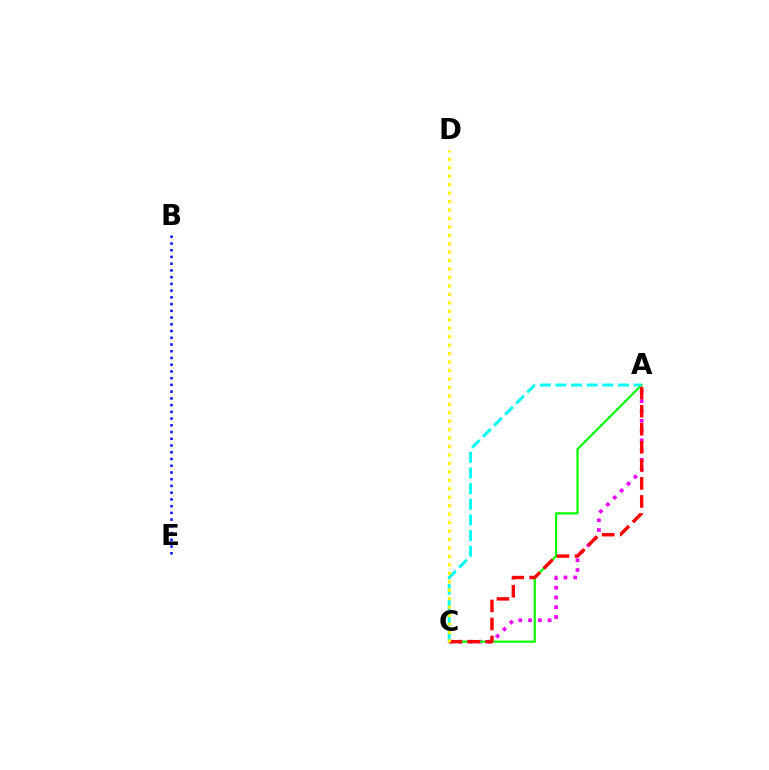{('A', 'C'): [{'color': '#ee00ff', 'line_style': 'dotted', 'thickness': 2.65}, {'color': '#08ff00', 'line_style': 'solid', 'thickness': 1.57}, {'color': '#00fff6', 'line_style': 'dashed', 'thickness': 2.12}, {'color': '#ff0000', 'line_style': 'dashed', 'thickness': 2.45}], ('B', 'E'): [{'color': '#0010ff', 'line_style': 'dotted', 'thickness': 1.83}], ('C', 'D'): [{'color': '#fcf500', 'line_style': 'dotted', 'thickness': 2.3}]}